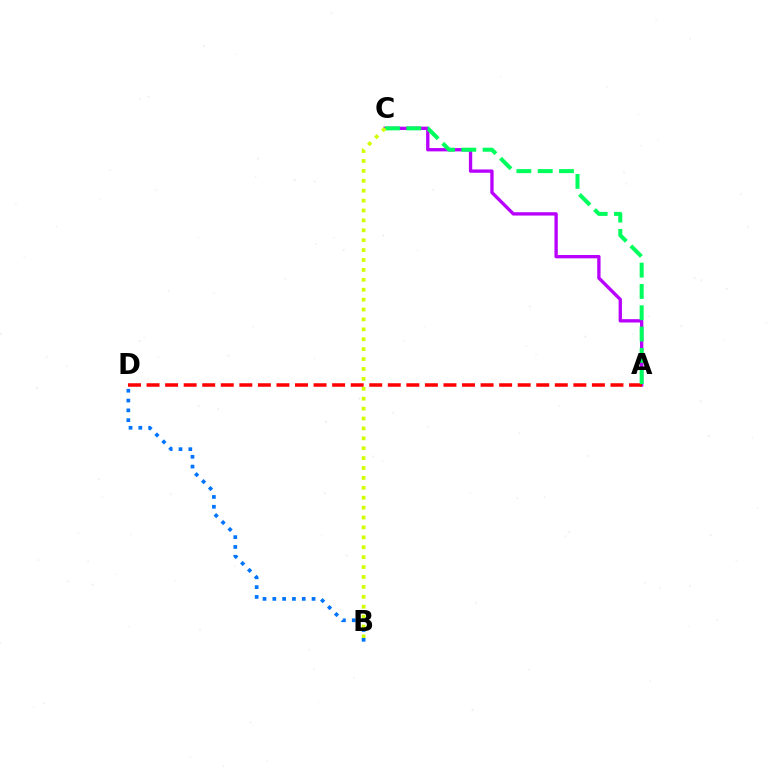{('A', 'C'): [{'color': '#b900ff', 'line_style': 'solid', 'thickness': 2.4}, {'color': '#00ff5c', 'line_style': 'dashed', 'thickness': 2.89}], ('A', 'D'): [{'color': '#ff0000', 'line_style': 'dashed', 'thickness': 2.52}], ('B', 'C'): [{'color': '#d1ff00', 'line_style': 'dotted', 'thickness': 2.69}], ('B', 'D'): [{'color': '#0074ff', 'line_style': 'dotted', 'thickness': 2.66}]}